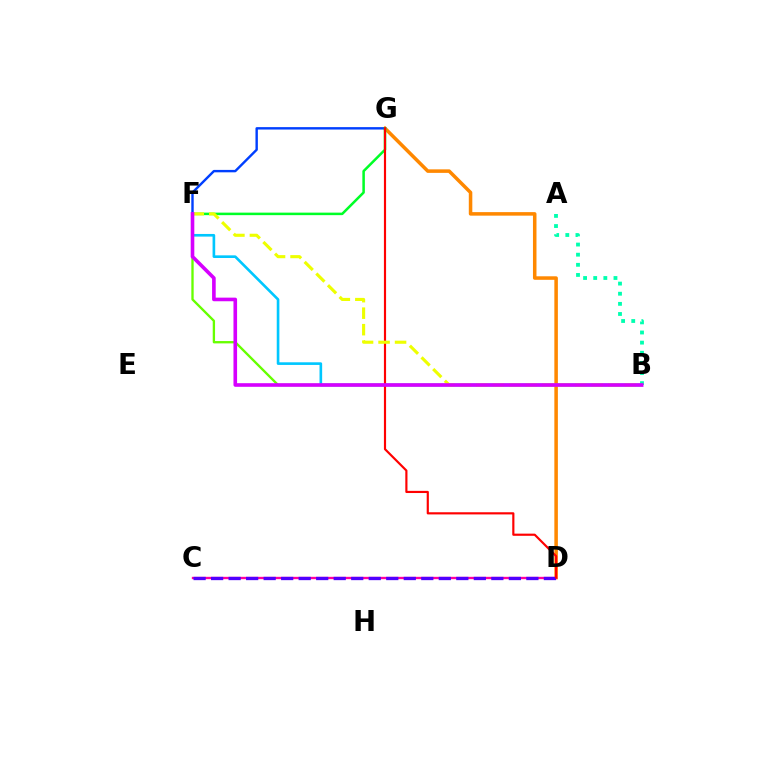{('A', 'B'): [{'color': '#00ffaf', 'line_style': 'dotted', 'thickness': 2.75}], ('B', 'F'): [{'color': '#66ff00', 'line_style': 'solid', 'thickness': 1.68}, {'color': '#00c7ff', 'line_style': 'solid', 'thickness': 1.9}, {'color': '#eeff00', 'line_style': 'dashed', 'thickness': 2.24}, {'color': '#d600ff', 'line_style': 'solid', 'thickness': 2.61}], ('D', 'G'): [{'color': '#ff8800', 'line_style': 'solid', 'thickness': 2.54}, {'color': '#ff0000', 'line_style': 'solid', 'thickness': 1.56}], ('C', 'D'): [{'color': '#ff00a0', 'line_style': 'solid', 'thickness': 1.69}, {'color': '#4f00ff', 'line_style': 'dashed', 'thickness': 2.38}], ('F', 'G'): [{'color': '#003fff', 'line_style': 'solid', 'thickness': 1.73}, {'color': '#00ff27', 'line_style': 'solid', 'thickness': 1.81}]}